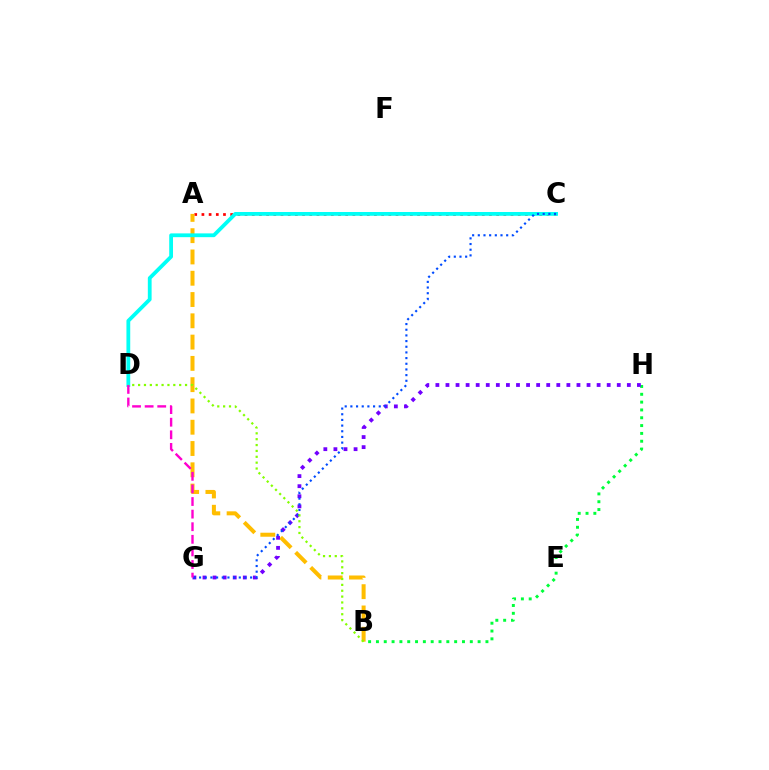{('A', 'C'): [{'color': '#ff0000', 'line_style': 'dotted', 'thickness': 1.95}], ('A', 'B'): [{'color': '#ffbd00', 'line_style': 'dashed', 'thickness': 2.89}], ('B', 'H'): [{'color': '#00ff39', 'line_style': 'dotted', 'thickness': 2.13}], ('G', 'H'): [{'color': '#7200ff', 'line_style': 'dotted', 'thickness': 2.74}], ('C', 'D'): [{'color': '#00fff6', 'line_style': 'solid', 'thickness': 2.73}], ('C', 'G'): [{'color': '#004bff', 'line_style': 'dotted', 'thickness': 1.54}], ('D', 'G'): [{'color': '#ff00cf', 'line_style': 'dashed', 'thickness': 1.71}], ('B', 'D'): [{'color': '#84ff00', 'line_style': 'dotted', 'thickness': 1.59}]}